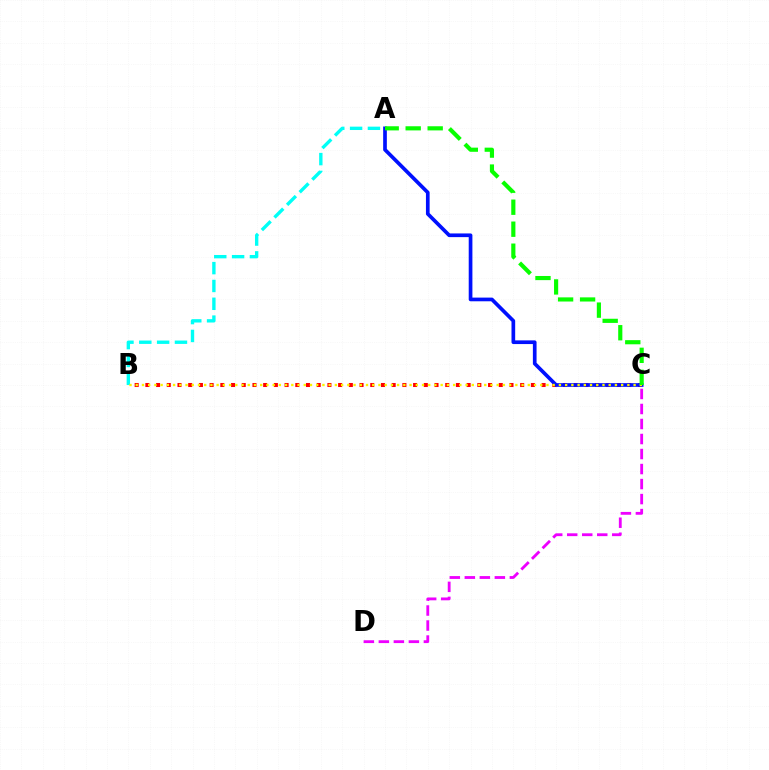{('B', 'C'): [{'color': '#ff0000', 'line_style': 'dotted', 'thickness': 2.91}, {'color': '#fcf500', 'line_style': 'dotted', 'thickness': 1.69}], ('A', 'B'): [{'color': '#00fff6', 'line_style': 'dashed', 'thickness': 2.42}], ('A', 'C'): [{'color': '#0010ff', 'line_style': 'solid', 'thickness': 2.65}, {'color': '#08ff00', 'line_style': 'dashed', 'thickness': 2.99}], ('C', 'D'): [{'color': '#ee00ff', 'line_style': 'dashed', 'thickness': 2.04}]}